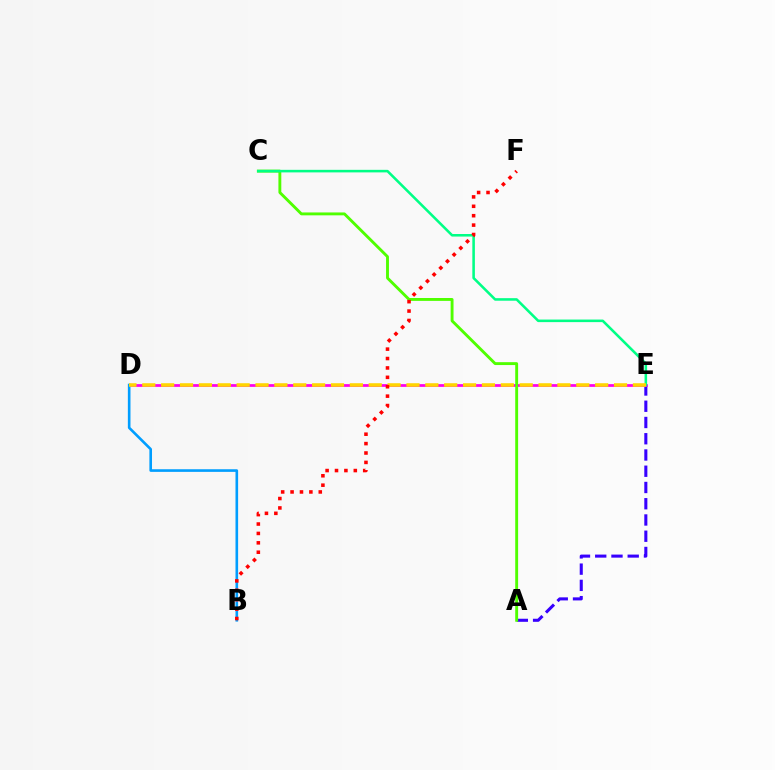{('A', 'E'): [{'color': '#3700ff', 'line_style': 'dashed', 'thickness': 2.21}], ('D', 'E'): [{'color': '#ff00ed', 'line_style': 'solid', 'thickness': 1.97}, {'color': '#ffd500', 'line_style': 'dashed', 'thickness': 2.56}], ('A', 'C'): [{'color': '#4fff00', 'line_style': 'solid', 'thickness': 2.08}], ('C', 'E'): [{'color': '#00ff86', 'line_style': 'solid', 'thickness': 1.84}], ('B', 'D'): [{'color': '#009eff', 'line_style': 'solid', 'thickness': 1.89}], ('B', 'F'): [{'color': '#ff0000', 'line_style': 'dotted', 'thickness': 2.55}]}